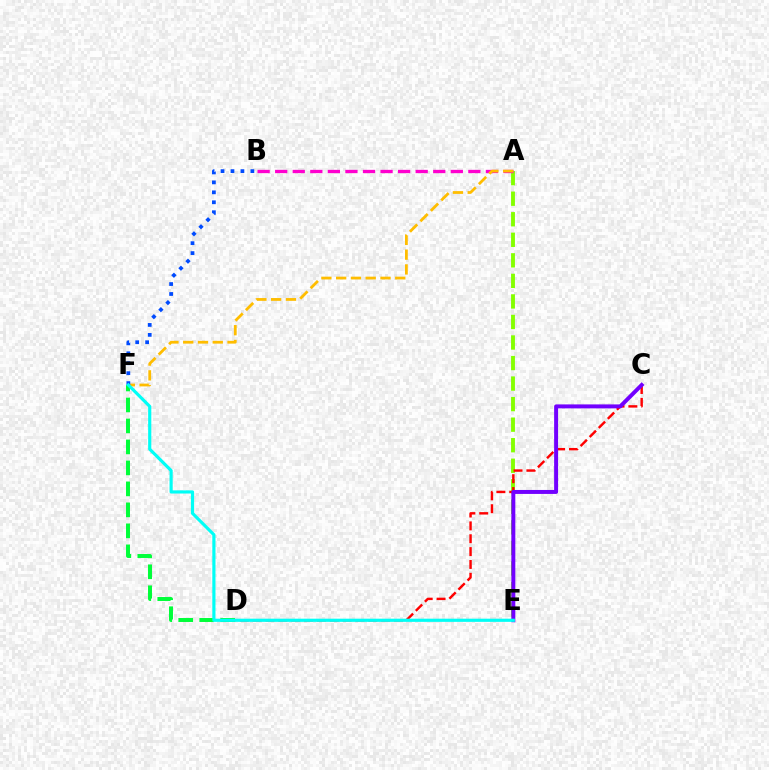{('A', 'E'): [{'color': '#84ff00', 'line_style': 'dashed', 'thickness': 2.79}], ('C', 'D'): [{'color': '#ff0000', 'line_style': 'dashed', 'thickness': 1.75}], ('A', 'B'): [{'color': '#ff00cf', 'line_style': 'dashed', 'thickness': 2.39}], ('D', 'F'): [{'color': '#00ff39', 'line_style': 'dashed', 'thickness': 2.85}], ('A', 'F'): [{'color': '#ffbd00', 'line_style': 'dashed', 'thickness': 2.01}], ('C', 'E'): [{'color': '#7200ff', 'line_style': 'solid', 'thickness': 2.86}], ('B', 'F'): [{'color': '#004bff', 'line_style': 'dotted', 'thickness': 2.7}], ('E', 'F'): [{'color': '#00fff6', 'line_style': 'solid', 'thickness': 2.28}]}